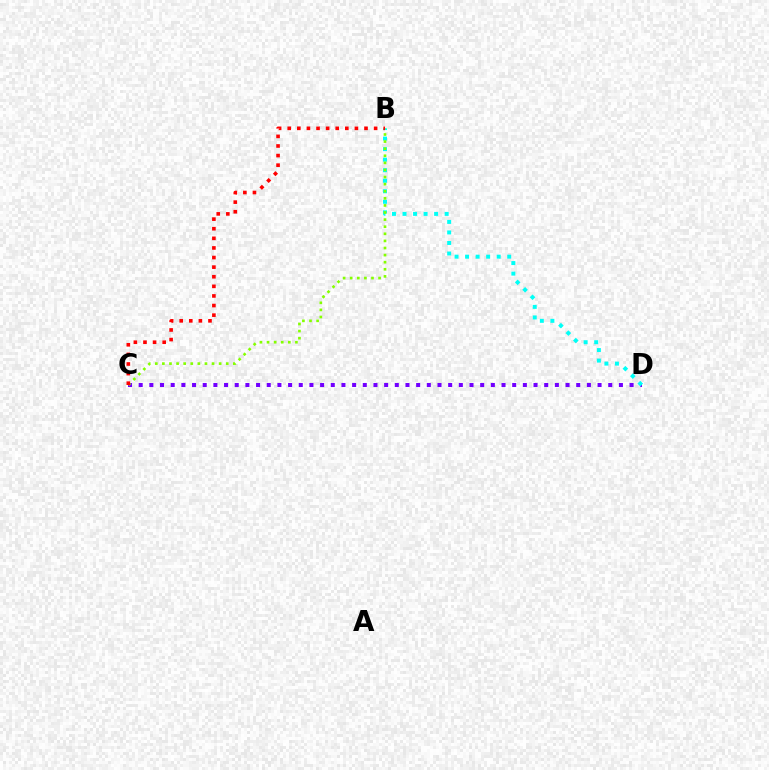{('C', 'D'): [{'color': '#7200ff', 'line_style': 'dotted', 'thickness': 2.9}], ('B', 'D'): [{'color': '#00fff6', 'line_style': 'dotted', 'thickness': 2.86}], ('B', 'C'): [{'color': '#84ff00', 'line_style': 'dotted', 'thickness': 1.93}, {'color': '#ff0000', 'line_style': 'dotted', 'thickness': 2.61}]}